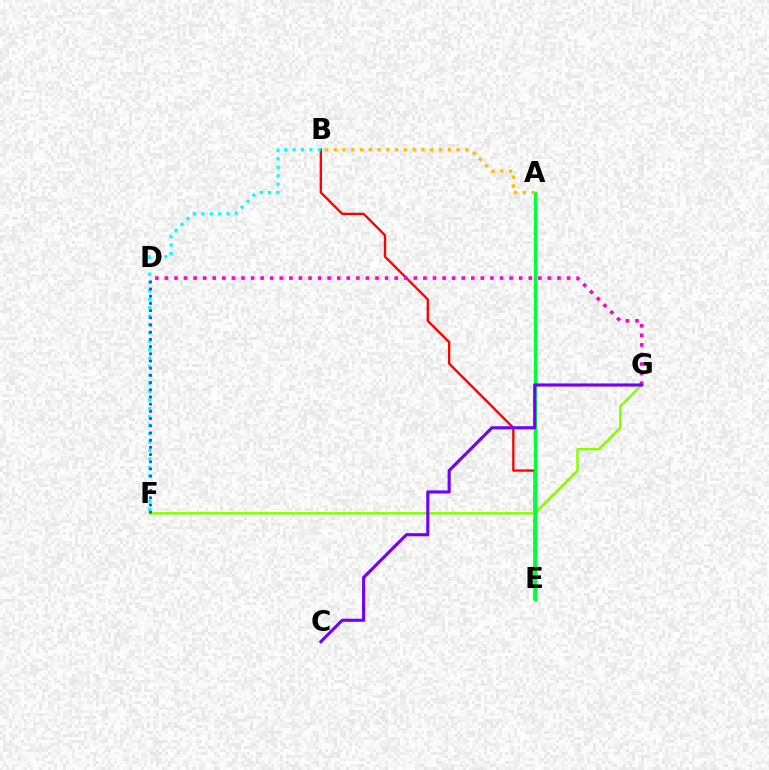{('B', 'E'): [{'color': '#ff0000', 'line_style': 'solid', 'thickness': 1.68}], ('D', 'G'): [{'color': '#ff00cf', 'line_style': 'dotted', 'thickness': 2.6}], ('F', 'G'): [{'color': '#84ff00', 'line_style': 'solid', 'thickness': 1.76}], ('B', 'F'): [{'color': '#00fff6', 'line_style': 'dotted', 'thickness': 2.28}], ('A', 'E'): [{'color': '#00ff39', 'line_style': 'solid', 'thickness': 2.43}], ('C', 'G'): [{'color': '#7200ff', 'line_style': 'solid', 'thickness': 2.25}], ('A', 'B'): [{'color': '#ffbd00', 'line_style': 'dotted', 'thickness': 2.38}], ('D', 'F'): [{'color': '#004bff', 'line_style': 'dotted', 'thickness': 1.96}]}